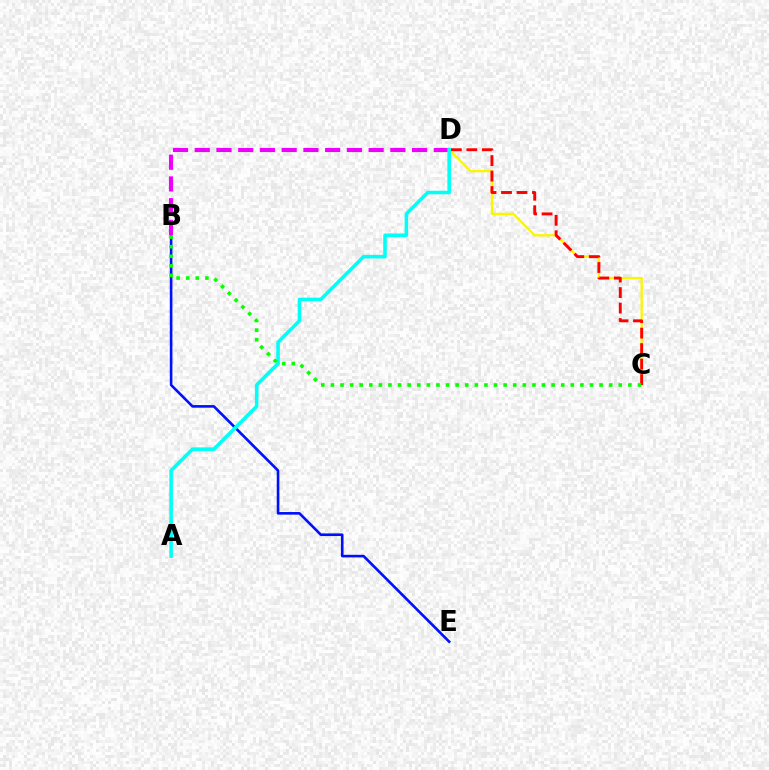{('B', 'E'): [{'color': '#0010ff', 'line_style': 'solid', 'thickness': 1.88}], ('B', 'D'): [{'color': '#ee00ff', 'line_style': 'dashed', 'thickness': 2.95}], ('C', 'D'): [{'color': '#fcf500', 'line_style': 'solid', 'thickness': 1.67}, {'color': '#ff0000', 'line_style': 'dashed', 'thickness': 2.1}], ('A', 'D'): [{'color': '#00fff6', 'line_style': 'solid', 'thickness': 2.56}], ('B', 'C'): [{'color': '#08ff00', 'line_style': 'dotted', 'thickness': 2.61}]}